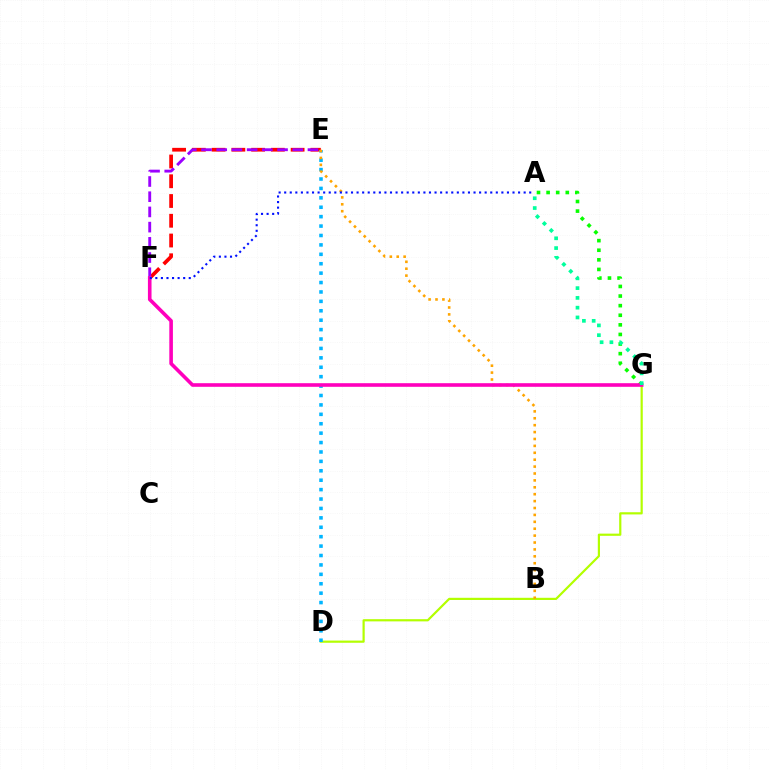{('E', 'F'): [{'color': '#ff0000', 'line_style': 'dashed', 'thickness': 2.68}, {'color': '#9b00ff', 'line_style': 'dashed', 'thickness': 2.07}], ('D', 'G'): [{'color': '#b3ff00', 'line_style': 'solid', 'thickness': 1.58}], ('A', 'G'): [{'color': '#08ff00', 'line_style': 'dotted', 'thickness': 2.61}, {'color': '#00ff9d', 'line_style': 'dotted', 'thickness': 2.66}], ('D', 'E'): [{'color': '#00b5ff', 'line_style': 'dotted', 'thickness': 2.56}], ('B', 'E'): [{'color': '#ffa500', 'line_style': 'dotted', 'thickness': 1.88}], ('F', 'G'): [{'color': '#ff00bd', 'line_style': 'solid', 'thickness': 2.6}], ('A', 'F'): [{'color': '#0010ff', 'line_style': 'dotted', 'thickness': 1.51}]}